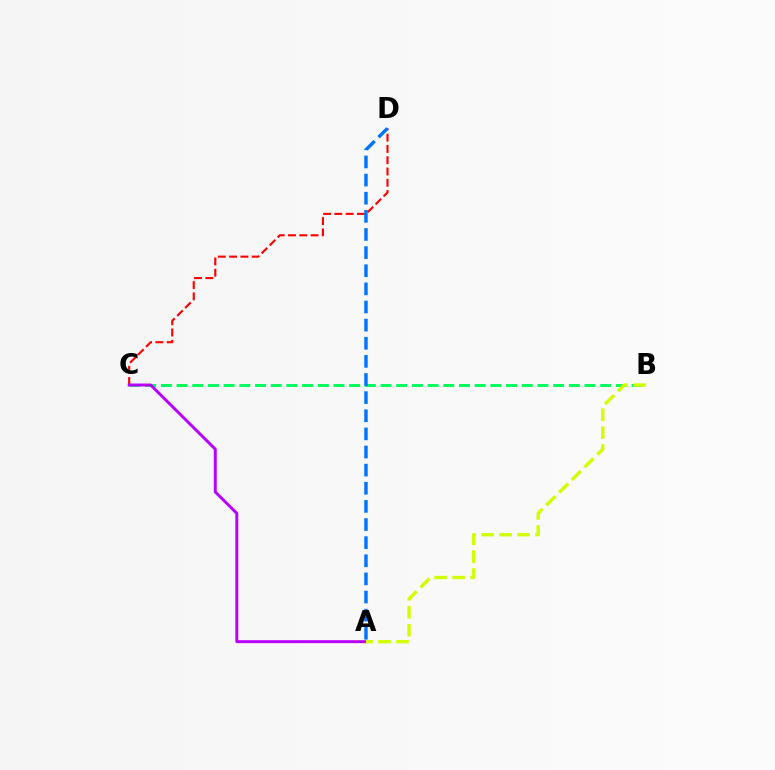{('B', 'C'): [{'color': '#00ff5c', 'line_style': 'dashed', 'thickness': 2.13}], ('C', 'D'): [{'color': '#ff0000', 'line_style': 'dashed', 'thickness': 1.53}], ('A', 'C'): [{'color': '#b900ff', 'line_style': 'solid', 'thickness': 2.12}], ('A', 'D'): [{'color': '#0074ff', 'line_style': 'dashed', 'thickness': 2.46}], ('A', 'B'): [{'color': '#d1ff00', 'line_style': 'dashed', 'thickness': 2.44}]}